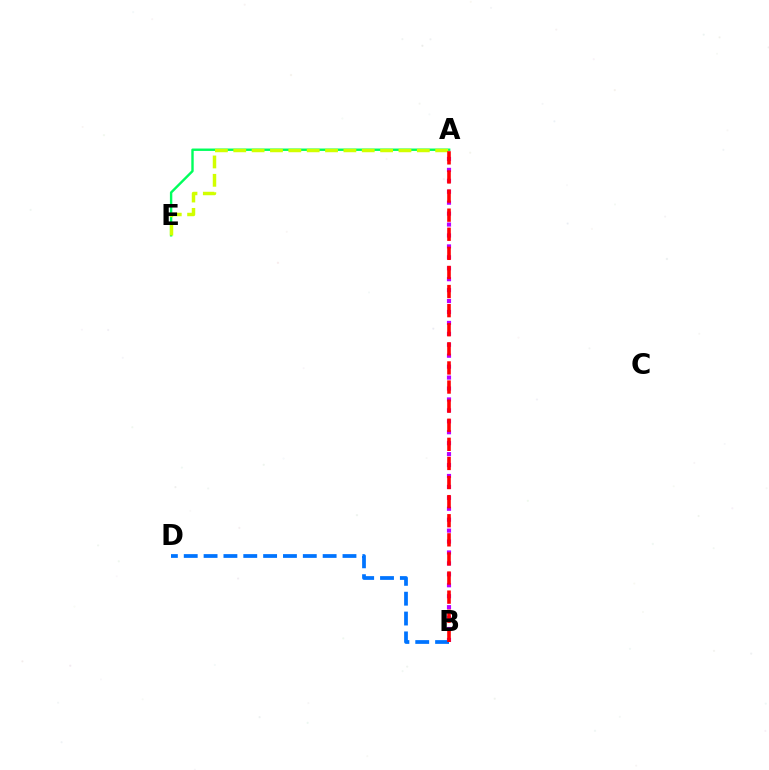{('A', 'E'): [{'color': '#00ff5c', 'line_style': 'solid', 'thickness': 1.73}, {'color': '#d1ff00', 'line_style': 'dashed', 'thickness': 2.49}], ('A', 'B'): [{'color': '#b900ff', 'line_style': 'dotted', 'thickness': 2.97}, {'color': '#ff0000', 'line_style': 'dashed', 'thickness': 2.59}], ('B', 'D'): [{'color': '#0074ff', 'line_style': 'dashed', 'thickness': 2.7}]}